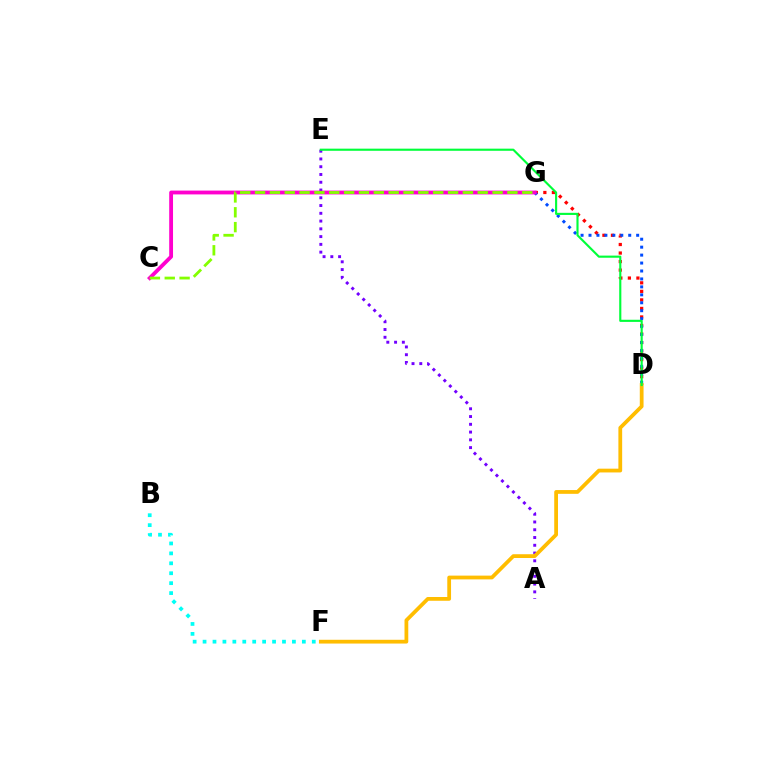{('D', 'G'): [{'color': '#ff0000', 'line_style': 'dotted', 'thickness': 2.32}, {'color': '#004bff', 'line_style': 'dotted', 'thickness': 2.16}], ('A', 'E'): [{'color': '#7200ff', 'line_style': 'dotted', 'thickness': 2.11}], ('C', 'G'): [{'color': '#ff00cf', 'line_style': 'solid', 'thickness': 2.76}, {'color': '#84ff00', 'line_style': 'dashed', 'thickness': 2.02}], ('B', 'F'): [{'color': '#00fff6', 'line_style': 'dotted', 'thickness': 2.7}], ('D', 'F'): [{'color': '#ffbd00', 'line_style': 'solid', 'thickness': 2.71}], ('D', 'E'): [{'color': '#00ff39', 'line_style': 'solid', 'thickness': 1.53}]}